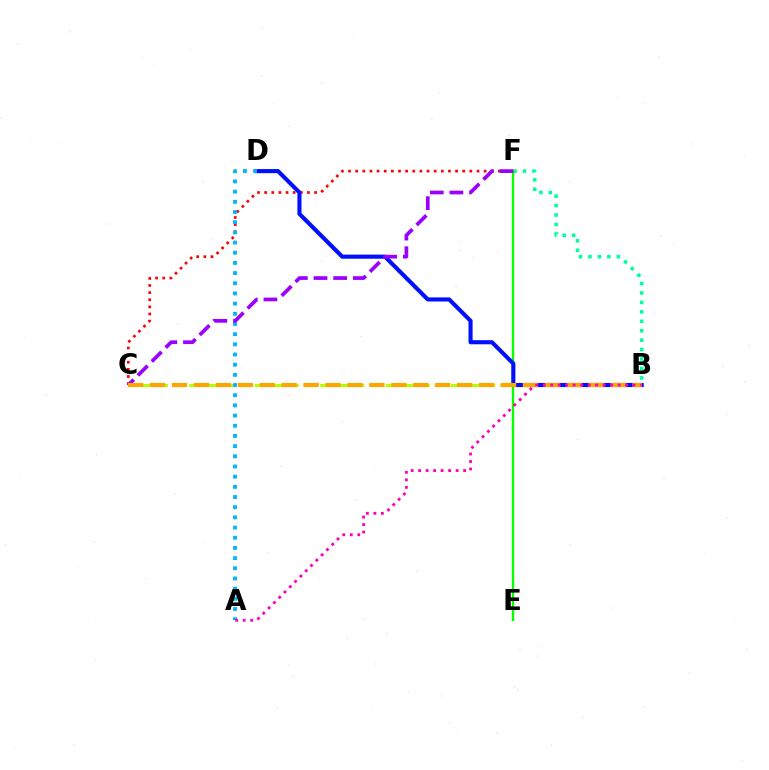{('C', 'F'): [{'color': '#ff0000', 'line_style': 'dotted', 'thickness': 1.94}, {'color': '#9b00ff', 'line_style': 'dashed', 'thickness': 2.67}], ('B', 'C'): [{'color': '#b3ff00', 'line_style': 'dashed', 'thickness': 2.22}, {'color': '#ffa500', 'line_style': 'dashed', 'thickness': 2.98}], ('B', 'F'): [{'color': '#00ff9d', 'line_style': 'dotted', 'thickness': 2.56}], ('E', 'F'): [{'color': '#08ff00', 'line_style': 'solid', 'thickness': 1.71}], ('B', 'D'): [{'color': '#0010ff', 'line_style': 'solid', 'thickness': 2.96}], ('A', 'D'): [{'color': '#00b5ff', 'line_style': 'dotted', 'thickness': 2.77}], ('A', 'B'): [{'color': '#ff00bd', 'line_style': 'dotted', 'thickness': 2.04}]}